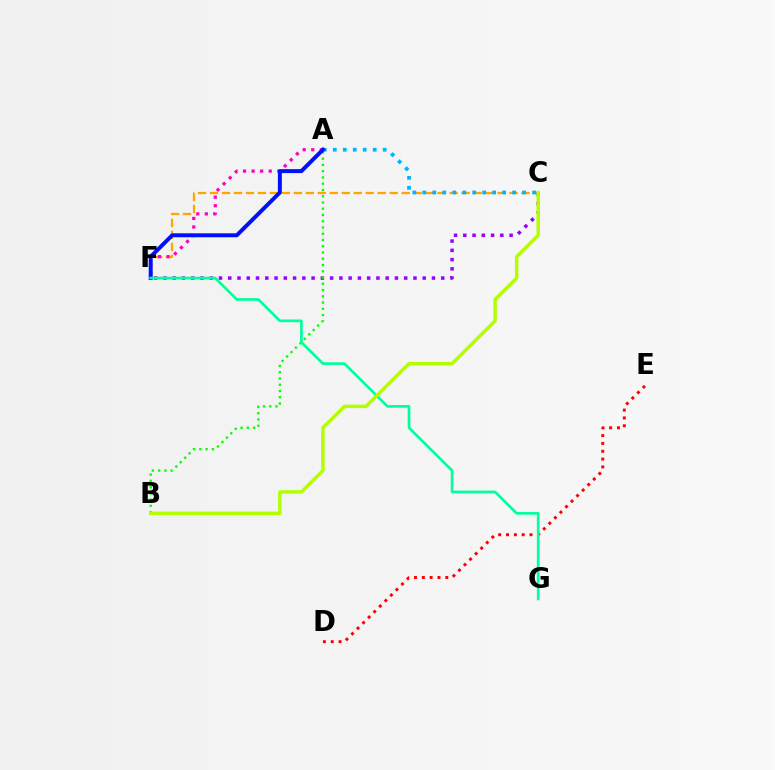{('C', 'F'): [{'color': '#ffa500', 'line_style': 'dashed', 'thickness': 1.63}, {'color': '#9b00ff', 'line_style': 'dotted', 'thickness': 2.52}], ('A', 'C'): [{'color': '#00b5ff', 'line_style': 'dotted', 'thickness': 2.71}], ('A', 'F'): [{'color': '#ff00bd', 'line_style': 'dotted', 'thickness': 2.32}, {'color': '#0010ff', 'line_style': 'solid', 'thickness': 2.85}], ('A', 'B'): [{'color': '#08ff00', 'line_style': 'dotted', 'thickness': 1.7}], ('D', 'E'): [{'color': '#ff0000', 'line_style': 'dotted', 'thickness': 2.13}], ('F', 'G'): [{'color': '#00ff9d', 'line_style': 'solid', 'thickness': 1.94}], ('B', 'C'): [{'color': '#b3ff00', 'line_style': 'solid', 'thickness': 2.49}]}